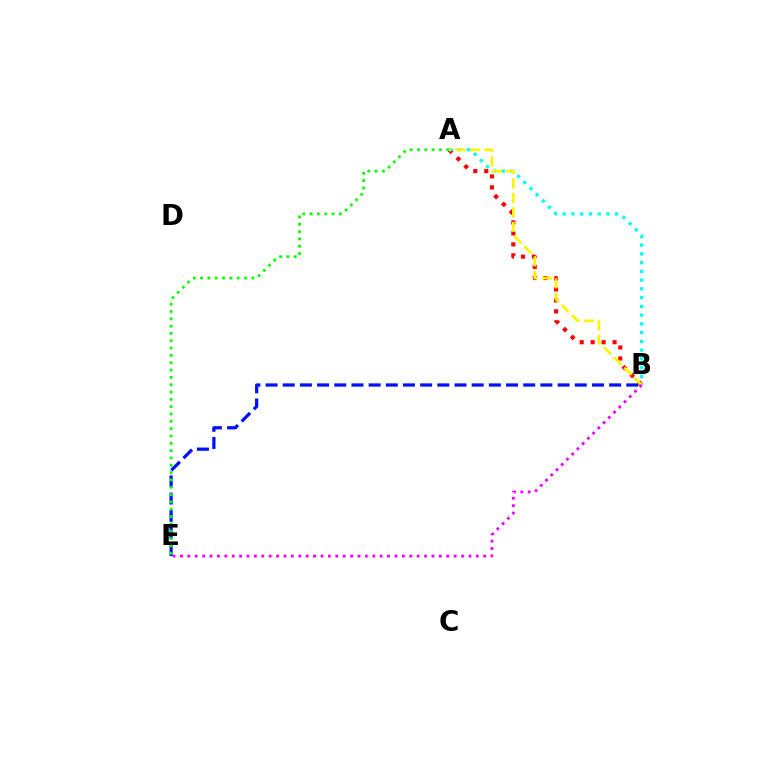{('B', 'E'): [{'color': '#0010ff', 'line_style': 'dashed', 'thickness': 2.33}, {'color': '#ee00ff', 'line_style': 'dotted', 'thickness': 2.01}], ('A', 'B'): [{'color': '#ff0000', 'line_style': 'dotted', 'thickness': 2.98}, {'color': '#00fff6', 'line_style': 'dotted', 'thickness': 2.38}, {'color': '#fcf500', 'line_style': 'dashed', 'thickness': 1.96}], ('A', 'E'): [{'color': '#08ff00', 'line_style': 'dotted', 'thickness': 1.99}]}